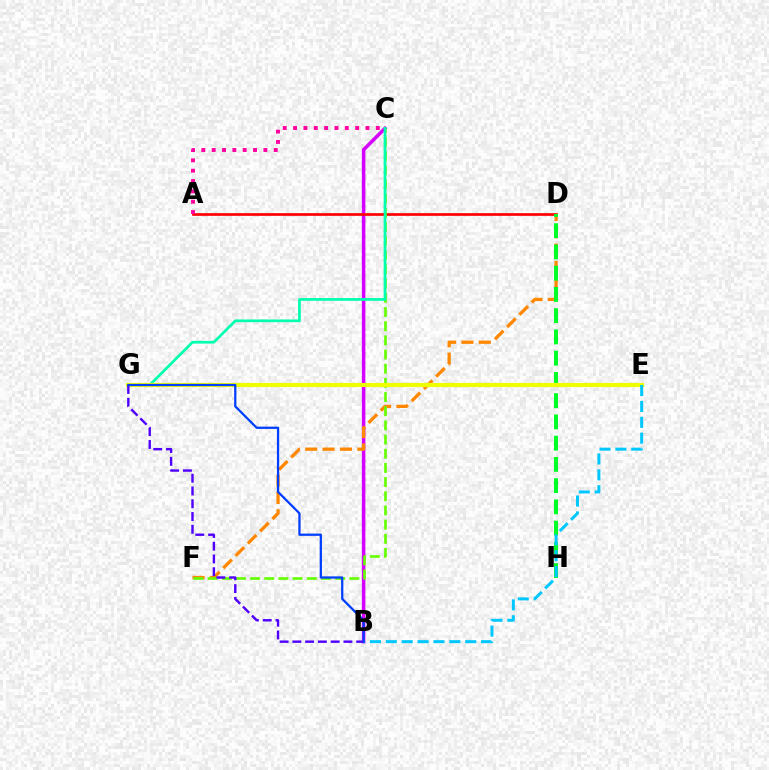{('B', 'C'): [{'color': '#d600ff', 'line_style': 'solid', 'thickness': 2.53}], ('A', 'D'): [{'color': '#ff0000', 'line_style': 'solid', 'thickness': 1.93}], ('D', 'F'): [{'color': '#ff8800', 'line_style': 'dashed', 'thickness': 2.36}], ('D', 'H'): [{'color': '#00ff27', 'line_style': 'dashed', 'thickness': 2.89}], ('C', 'F'): [{'color': '#66ff00', 'line_style': 'dashed', 'thickness': 1.93}], ('A', 'C'): [{'color': '#ff00a0', 'line_style': 'dotted', 'thickness': 2.81}], ('C', 'G'): [{'color': '#00ffaf', 'line_style': 'solid', 'thickness': 1.95}], ('E', 'G'): [{'color': '#eeff00', 'line_style': 'solid', 'thickness': 2.99}], ('B', 'E'): [{'color': '#00c7ff', 'line_style': 'dashed', 'thickness': 2.16}], ('B', 'G'): [{'color': '#4f00ff', 'line_style': 'dashed', 'thickness': 1.73}, {'color': '#003fff', 'line_style': 'solid', 'thickness': 1.63}]}